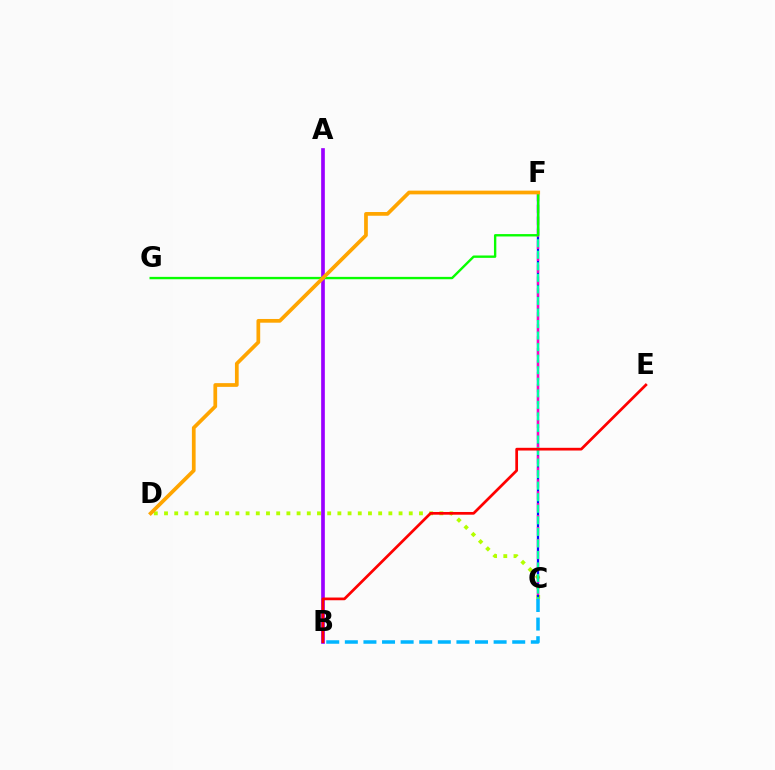{('C', 'D'): [{'color': '#b3ff00', 'line_style': 'dotted', 'thickness': 2.77}], ('C', 'F'): [{'color': '#0010ff', 'line_style': 'solid', 'thickness': 1.65}, {'color': '#ff00bd', 'line_style': 'dashed', 'thickness': 1.62}, {'color': '#00ff9d', 'line_style': 'dashed', 'thickness': 1.57}], ('B', 'C'): [{'color': '#00b5ff', 'line_style': 'dashed', 'thickness': 2.53}], ('A', 'B'): [{'color': '#9b00ff', 'line_style': 'solid', 'thickness': 2.65}], ('B', 'E'): [{'color': '#ff0000', 'line_style': 'solid', 'thickness': 1.96}], ('F', 'G'): [{'color': '#08ff00', 'line_style': 'solid', 'thickness': 1.71}], ('D', 'F'): [{'color': '#ffa500', 'line_style': 'solid', 'thickness': 2.68}]}